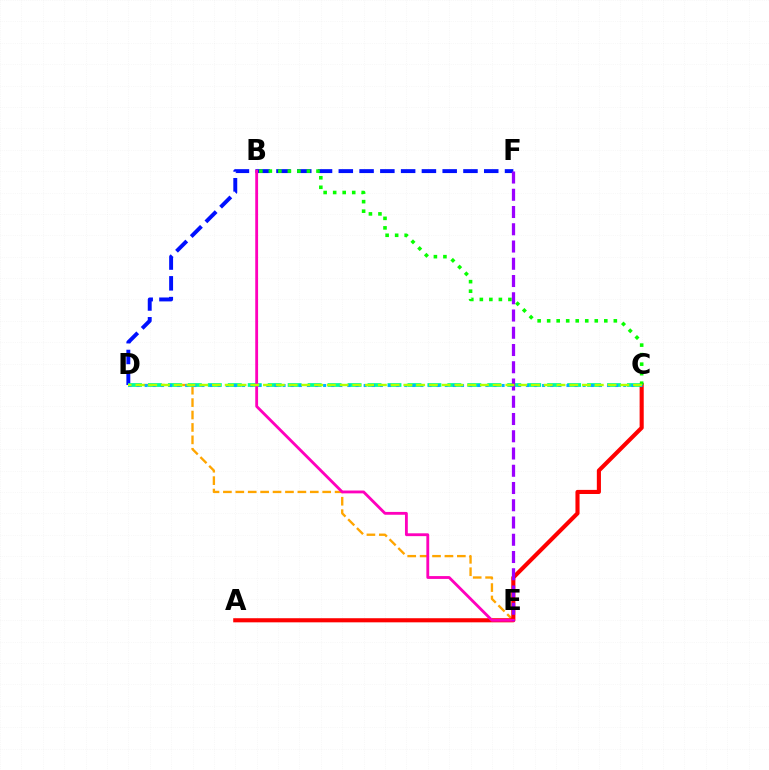{('D', 'F'): [{'color': '#0010ff', 'line_style': 'dashed', 'thickness': 2.82}], ('D', 'E'): [{'color': '#ffa500', 'line_style': 'dashed', 'thickness': 1.69}], ('A', 'C'): [{'color': '#ff0000', 'line_style': 'solid', 'thickness': 2.96}], ('C', 'D'): [{'color': '#00ff9d', 'line_style': 'dashed', 'thickness': 2.71}, {'color': '#00b5ff', 'line_style': 'dotted', 'thickness': 2.2}, {'color': '#b3ff00', 'line_style': 'dashed', 'thickness': 1.73}], ('B', 'E'): [{'color': '#ff00bd', 'line_style': 'solid', 'thickness': 2.04}], ('B', 'C'): [{'color': '#08ff00', 'line_style': 'dotted', 'thickness': 2.59}], ('E', 'F'): [{'color': '#9b00ff', 'line_style': 'dashed', 'thickness': 2.34}]}